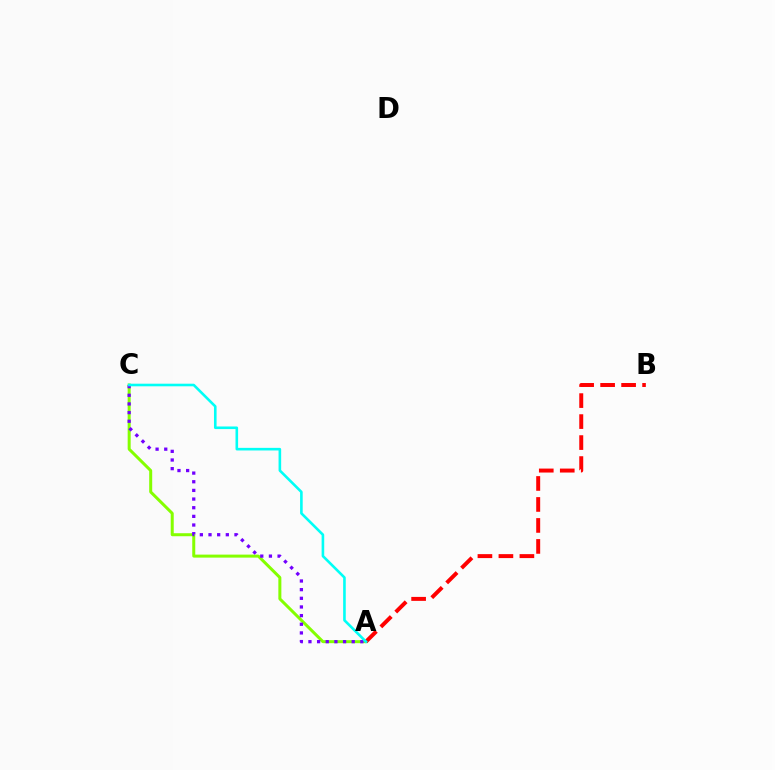{('A', 'C'): [{'color': '#84ff00', 'line_style': 'solid', 'thickness': 2.16}, {'color': '#7200ff', 'line_style': 'dotted', 'thickness': 2.35}, {'color': '#00fff6', 'line_style': 'solid', 'thickness': 1.87}], ('A', 'B'): [{'color': '#ff0000', 'line_style': 'dashed', 'thickness': 2.85}]}